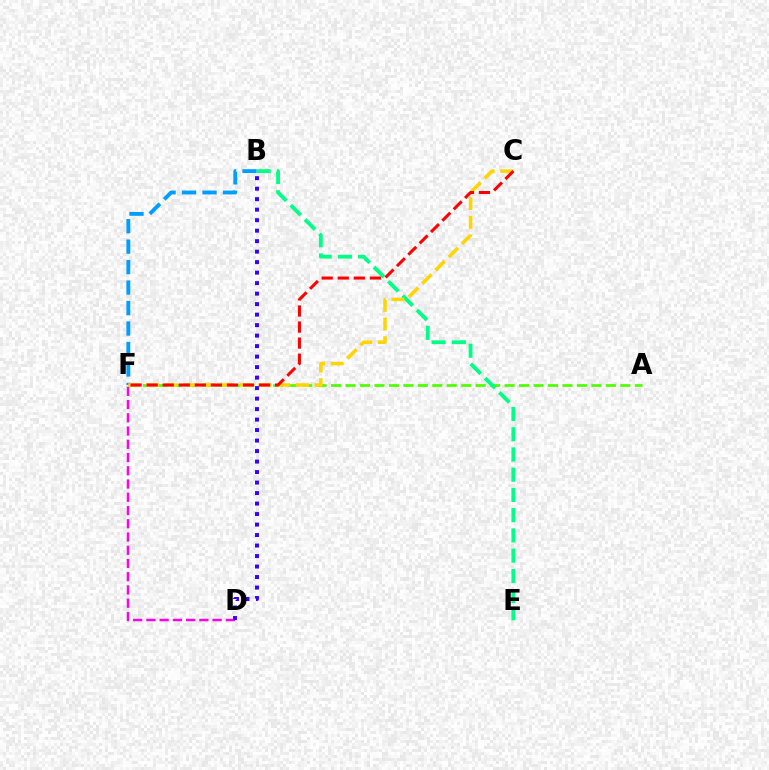{('D', 'F'): [{'color': '#ff00ed', 'line_style': 'dashed', 'thickness': 1.8}], ('B', 'F'): [{'color': '#009eff', 'line_style': 'dashed', 'thickness': 2.78}], ('A', 'F'): [{'color': '#4fff00', 'line_style': 'dashed', 'thickness': 1.96}], ('B', 'E'): [{'color': '#00ff86', 'line_style': 'dashed', 'thickness': 2.75}], ('C', 'F'): [{'color': '#ffd500', 'line_style': 'dashed', 'thickness': 2.54}, {'color': '#ff0000', 'line_style': 'dashed', 'thickness': 2.18}], ('B', 'D'): [{'color': '#3700ff', 'line_style': 'dotted', 'thickness': 2.85}]}